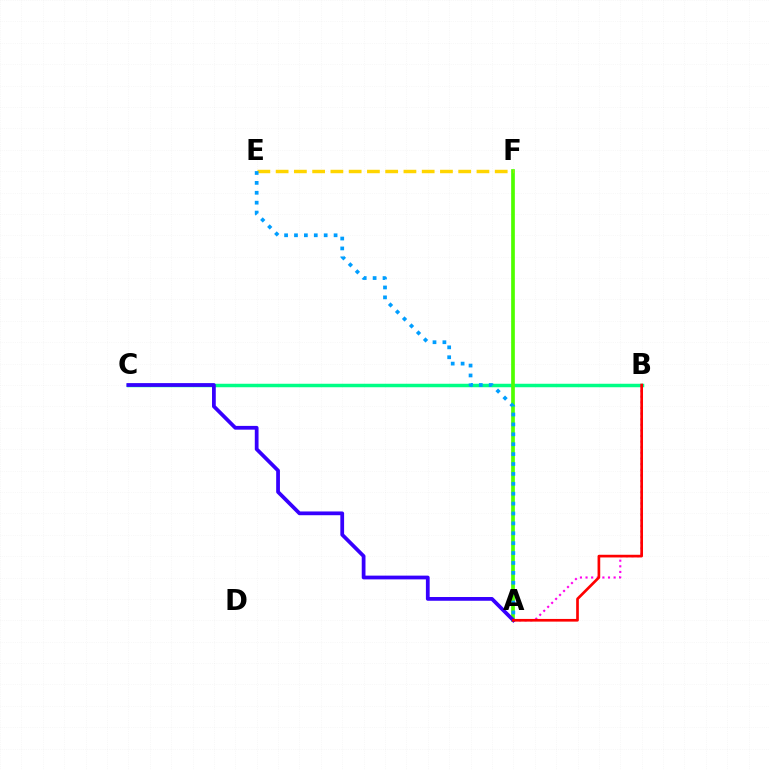{('B', 'C'): [{'color': '#00ff86', 'line_style': 'solid', 'thickness': 2.51}], ('A', 'F'): [{'color': '#4fff00', 'line_style': 'solid', 'thickness': 2.66}], ('E', 'F'): [{'color': '#ffd500', 'line_style': 'dashed', 'thickness': 2.48}], ('A', 'B'): [{'color': '#ff00ed', 'line_style': 'dotted', 'thickness': 1.53}, {'color': '#ff0000', 'line_style': 'solid', 'thickness': 1.93}], ('A', 'E'): [{'color': '#009eff', 'line_style': 'dotted', 'thickness': 2.69}], ('A', 'C'): [{'color': '#3700ff', 'line_style': 'solid', 'thickness': 2.7}]}